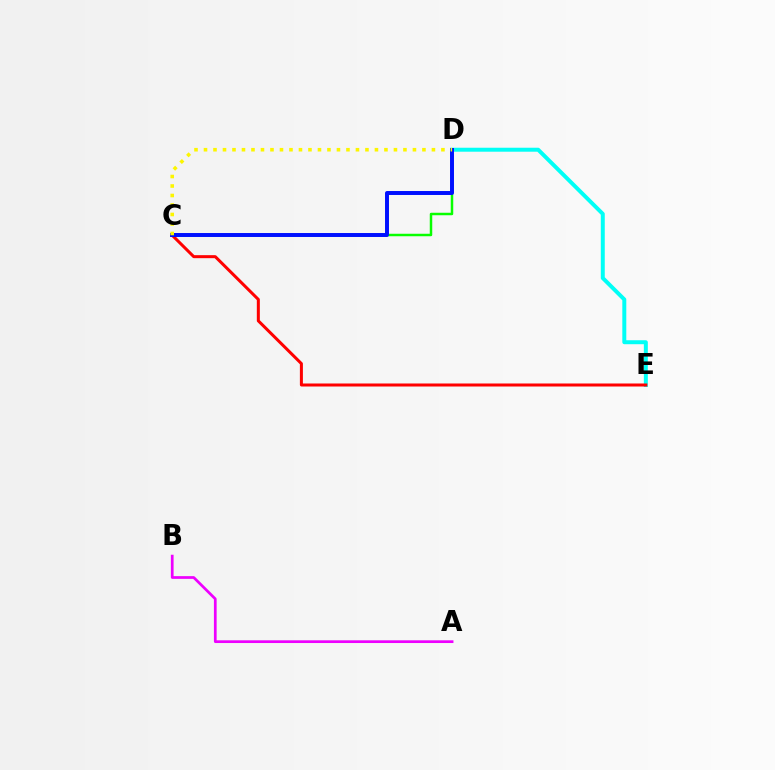{('D', 'E'): [{'color': '#00fff6', 'line_style': 'solid', 'thickness': 2.86}], ('A', 'B'): [{'color': '#ee00ff', 'line_style': 'solid', 'thickness': 1.96}], ('C', 'D'): [{'color': '#08ff00', 'line_style': 'solid', 'thickness': 1.79}, {'color': '#0010ff', 'line_style': 'solid', 'thickness': 2.85}, {'color': '#fcf500', 'line_style': 'dotted', 'thickness': 2.58}], ('C', 'E'): [{'color': '#ff0000', 'line_style': 'solid', 'thickness': 2.17}]}